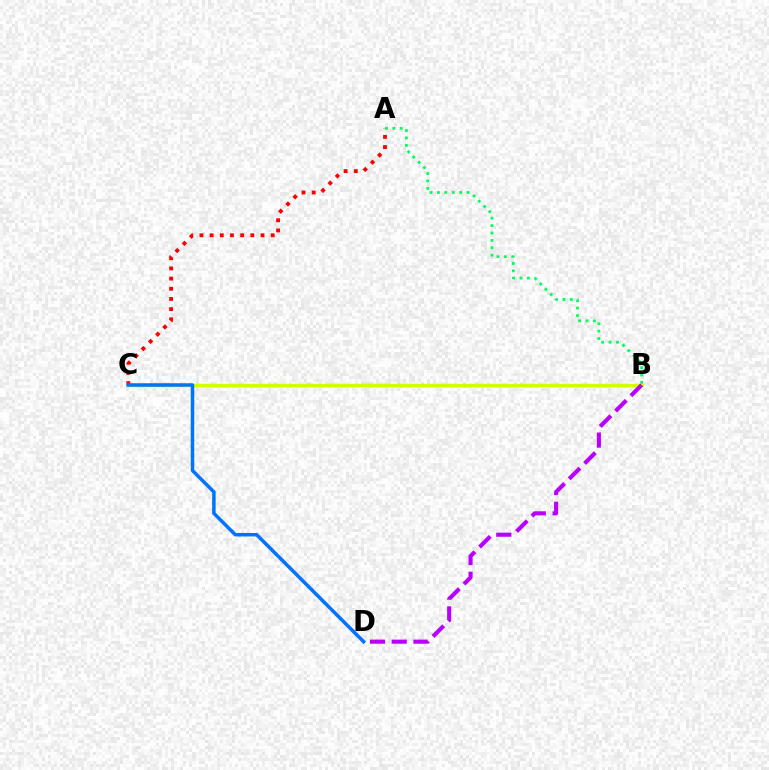{('B', 'C'): [{'color': '#d1ff00', 'line_style': 'solid', 'thickness': 2.52}], ('A', 'C'): [{'color': '#ff0000', 'line_style': 'dotted', 'thickness': 2.77}], ('A', 'B'): [{'color': '#00ff5c', 'line_style': 'dotted', 'thickness': 2.01}], ('C', 'D'): [{'color': '#0074ff', 'line_style': 'solid', 'thickness': 2.52}], ('B', 'D'): [{'color': '#b900ff', 'line_style': 'dashed', 'thickness': 2.95}]}